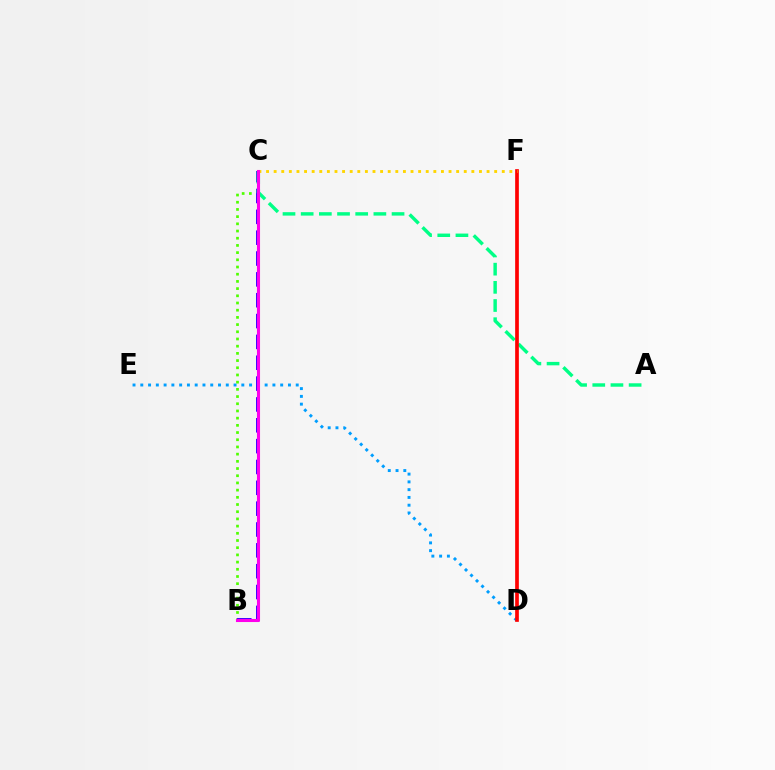{('D', 'E'): [{'color': '#009eff', 'line_style': 'dotted', 'thickness': 2.11}], ('B', 'C'): [{'color': '#4fff00', 'line_style': 'dotted', 'thickness': 1.96}, {'color': '#3700ff', 'line_style': 'dashed', 'thickness': 2.83}, {'color': '#ff00ed', 'line_style': 'solid', 'thickness': 2.22}], ('A', 'C'): [{'color': '#00ff86', 'line_style': 'dashed', 'thickness': 2.47}], ('D', 'F'): [{'color': '#ff0000', 'line_style': 'solid', 'thickness': 2.65}], ('C', 'F'): [{'color': '#ffd500', 'line_style': 'dotted', 'thickness': 2.07}]}